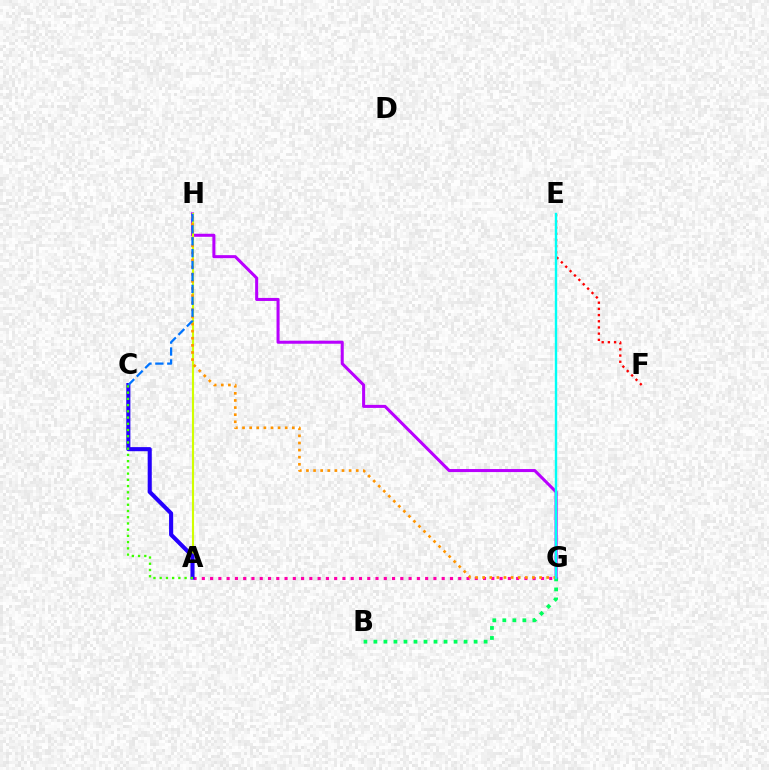{('B', 'G'): [{'color': '#00ff5c', 'line_style': 'dotted', 'thickness': 2.72}], ('E', 'F'): [{'color': '#ff0000', 'line_style': 'dotted', 'thickness': 1.68}], ('G', 'H'): [{'color': '#b900ff', 'line_style': 'solid', 'thickness': 2.19}, {'color': '#ff9400', 'line_style': 'dotted', 'thickness': 1.93}], ('A', 'H'): [{'color': '#d1ff00', 'line_style': 'solid', 'thickness': 1.53}], ('A', 'G'): [{'color': '#ff00ac', 'line_style': 'dotted', 'thickness': 2.25}], ('E', 'G'): [{'color': '#00fff6', 'line_style': 'solid', 'thickness': 1.72}], ('A', 'C'): [{'color': '#2500ff', 'line_style': 'solid', 'thickness': 2.94}, {'color': '#3dff00', 'line_style': 'dotted', 'thickness': 1.69}], ('C', 'H'): [{'color': '#0074ff', 'line_style': 'dashed', 'thickness': 1.62}]}